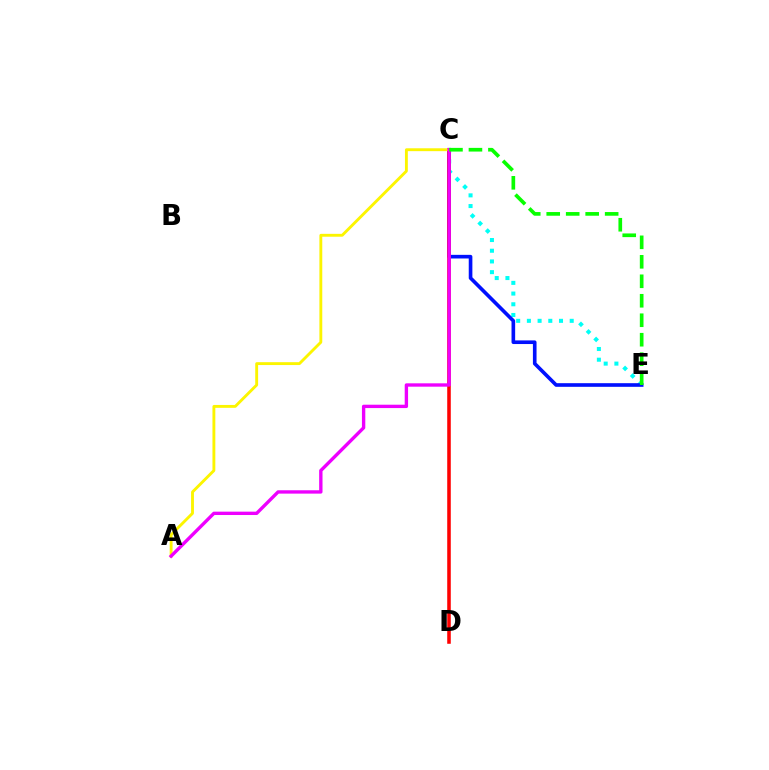{('C', 'E'): [{'color': '#00fff6', 'line_style': 'dotted', 'thickness': 2.91}, {'color': '#0010ff', 'line_style': 'solid', 'thickness': 2.62}, {'color': '#08ff00', 'line_style': 'dashed', 'thickness': 2.65}], ('C', 'D'): [{'color': '#ff0000', 'line_style': 'solid', 'thickness': 2.56}], ('A', 'C'): [{'color': '#fcf500', 'line_style': 'solid', 'thickness': 2.07}, {'color': '#ee00ff', 'line_style': 'solid', 'thickness': 2.42}]}